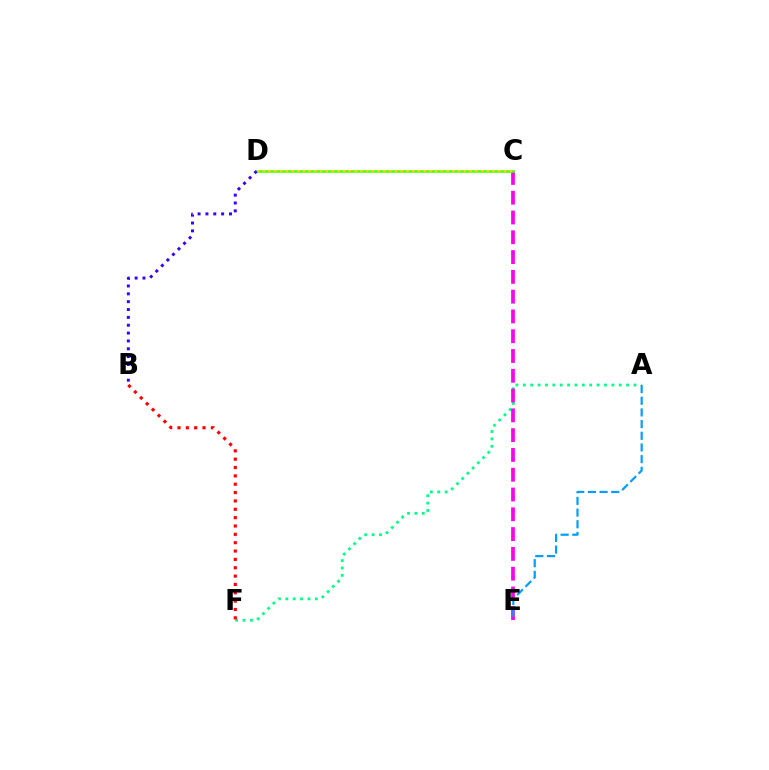{('A', 'F'): [{'color': '#00ff86', 'line_style': 'dotted', 'thickness': 2.0}], ('C', 'E'): [{'color': '#ff00ed', 'line_style': 'dashed', 'thickness': 2.69}], ('A', 'E'): [{'color': '#009eff', 'line_style': 'dashed', 'thickness': 1.59}], ('B', 'F'): [{'color': '#ff0000', 'line_style': 'dotted', 'thickness': 2.27}], ('C', 'D'): [{'color': '#4fff00', 'line_style': 'solid', 'thickness': 1.81}, {'color': '#ffd500', 'line_style': 'dotted', 'thickness': 1.56}], ('B', 'D'): [{'color': '#3700ff', 'line_style': 'dotted', 'thickness': 2.13}]}